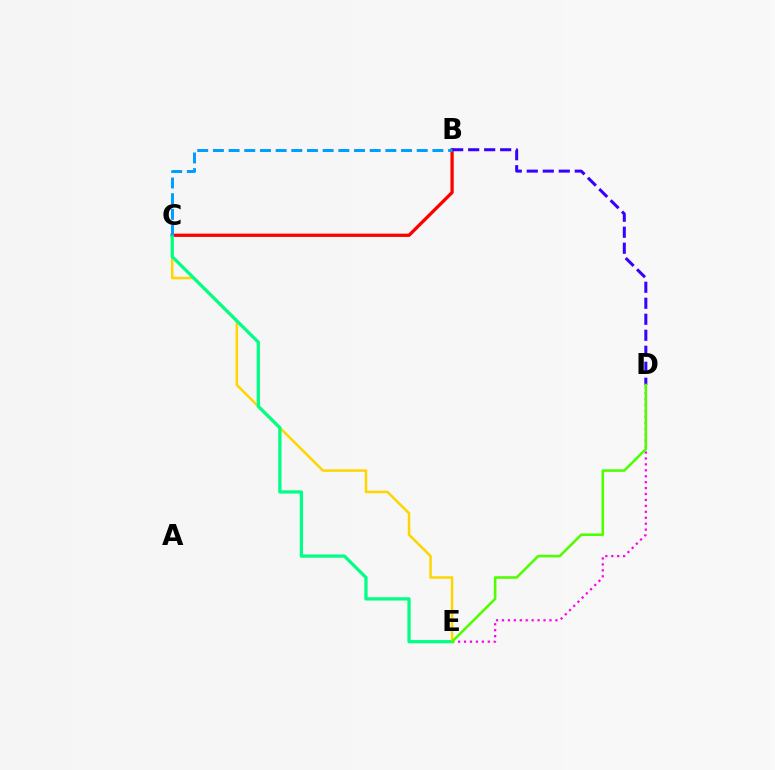{('B', 'C'): [{'color': '#ff0000', 'line_style': 'solid', 'thickness': 2.37}, {'color': '#009eff', 'line_style': 'dashed', 'thickness': 2.13}], ('D', 'E'): [{'color': '#ff00ed', 'line_style': 'dotted', 'thickness': 1.61}, {'color': '#4fff00', 'line_style': 'solid', 'thickness': 1.85}], ('C', 'E'): [{'color': '#ffd500', 'line_style': 'solid', 'thickness': 1.81}, {'color': '#00ff86', 'line_style': 'solid', 'thickness': 2.34}], ('B', 'D'): [{'color': '#3700ff', 'line_style': 'dashed', 'thickness': 2.17}]}